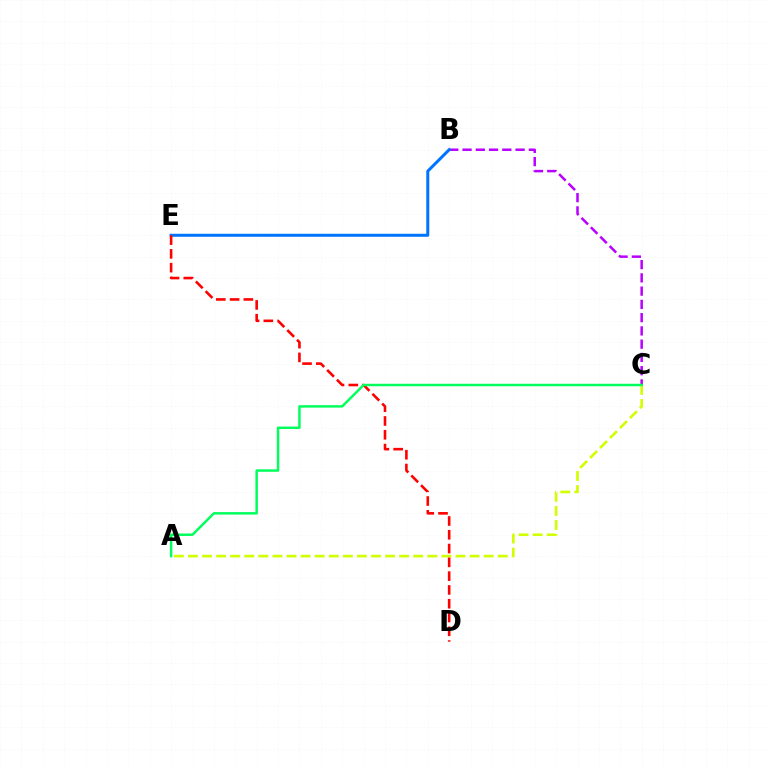{('B', 'C'): [{'color': '#b900ff', 'line_style': 'dashed', 'thickness': 1.8}], ('A', 'C'): [{'color': '#d1ff00', 'line_style': 'dashed', 'thickness': 1.91}, {'color': '#00ff5c', 'line_style': 'solid', 'thickness': 1.77}], ('B', 'E'): [{'color': '#0074ff', 'line_style': 'solid', 'thickness': 2.16}], ('D', 'E'): [{'color': '#ff0000', 'line_style': 'dashed', 'thickness': 1.87}]}